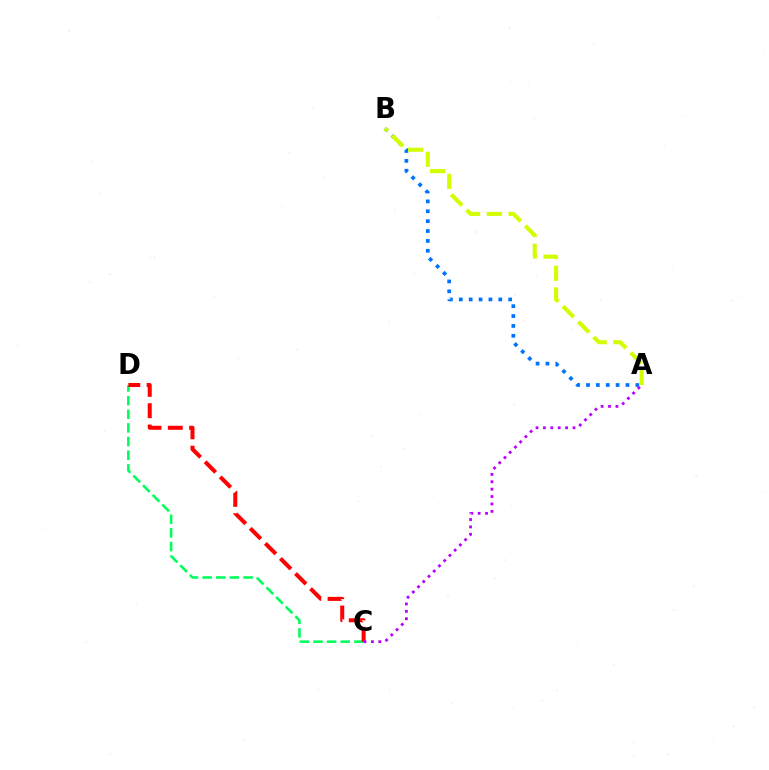{('A', 'B'): [{'color': '#0074ff', 'line_style': 'dotted', 'thickness': 2.68}, {'color': '#d1ff00', 'line_style': 'dashed', 'thickness': 2.95}], ('C', 'D'): [{'color': '#00ff5c', 'line_style': 'dashed', 'thickness': 1.85}, {'color': '#ff0000', 'line_style': 'dashed', 'thickness': 2.89}], ('A', 'C'): [{'color': '#b900ff', 'line_style': 'dotted', 'thickness': 2.01}]}